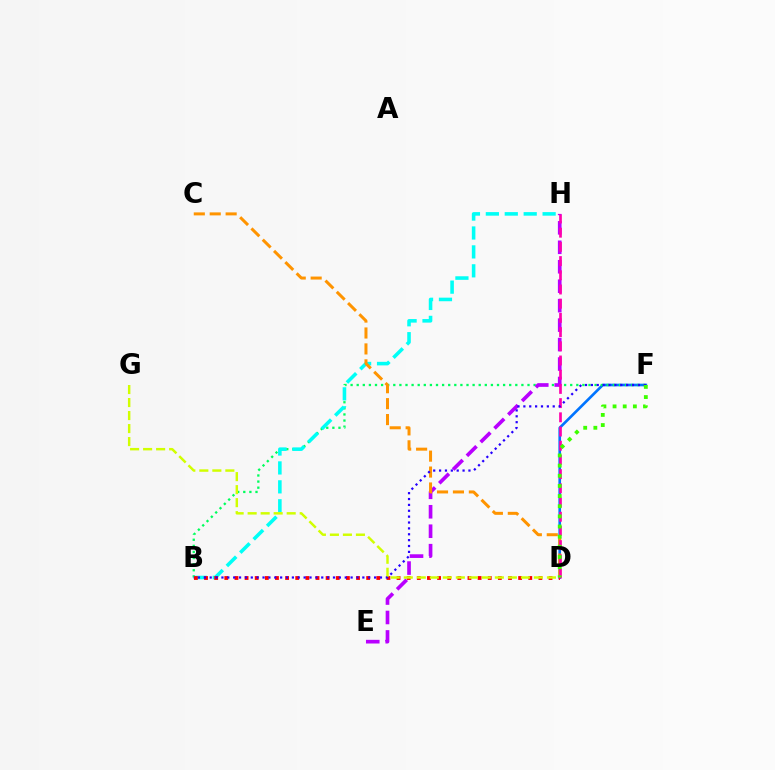{('D', 'F'): [{'color': '#0074ff', 'line_style': 'solid', 'thickness': 1.91}, {'color': '#3dff00', 'line_style': 'dotted', 'thickness': 2.76}], ('B', 'F'): [{'color': '#00ff5c', 'line_style': 'dotted', 'thickness': 1.66}, {'color': '#2500ff', 'line_style': 'dotted', 'thickness': 1.6}], ('B', 'H'): [{'color': '#00fff6', 'line_style': 'dashed', 'thickness': 2.57}], ('B', 'D'): [{'color': '#ff0000', 'line_style': 'dotted', 'thickness': 2.75}], ('E', 'H'): [{'color': '#b900ff', 'line_style': 'dashed', 'thickness': 2.64}], ('C', 'D'): [{'color': '#ff9400', 'line_style': 'dashed', 'thickness': 2.16}], ('D', 'H'): [{'color': '#ff00ac', 'line_style': 'dashed', 'thickness': 1.93}], ('D', 'G'): [{'color': '#d1ff00', 'line_style': 'dashed', 'thickness': 1.77}]}